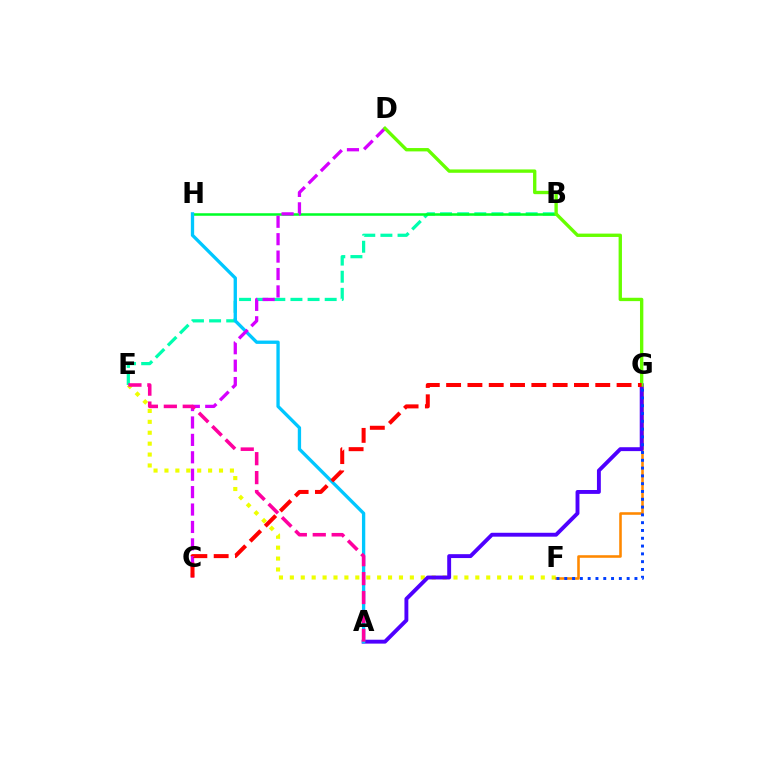{('E', 'F'): [{'color': '#eeff00', 'line_style': 'dotted', 'thickness': 2.96}], ('F', 'G'): [{'color': '#ff8800', 'line_style': 'solid', 'thickness': 1.85}, {'color': '#003fff', 'line_style': 'dotted', 'thickness': 2.12}], ('B', 'E'): [{'color': '#00ffaf', 'line_style': 'dashed', 'thickness': 2.33}], ('B', 'H'): [{'color': '#00ff27', 'line_style': 'solid', 'thickness': 1.82}], ('A', 'G'): [{'color': '#4f00ff', 'line_style': 'solid', 'thickness': 2.8}], ('A', 'H'): [{'color': '#00c7ff', 'line_style': 'solid', 'thickness': 2.39}], ('C', 'D'): [{'color': '#d600ff', 'line_style': 'dashed', 'thickness': 2.37}], ('D', 'G'): [{'color': '#66ff00', 'line_style': 'solid', 'thickness': 2.41}], ('A', 'E'): [{'color': '#ff00a0', 'line_style': 'dashed', 'thickness': 2.57}], ('C', 'G'): [{'color': '#ff0000', 'line_style': 'dashed', 'thickness': 2.89}]}